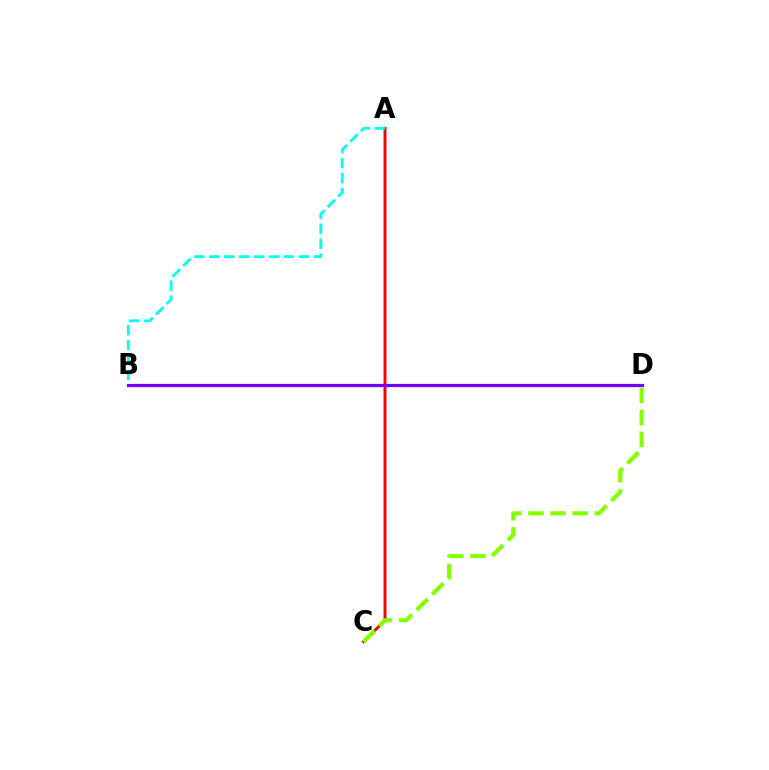{('A', 'C'): [{'color': '#ff0000', 'line_style': 'solid', 'thickness': 2.11}], ('C', 'D'): [{'color': '#84ff00', 'line_style': 'dashed', 'thickness': 3.0}], ('A', 'B'): [{'color': '#00fff6', 'line_style': 'dashed', 'thickness': 2.03}], ('B', 'D'): [{'color': '#7200ff', 'line_style': 'solid', 'thickness': 2.32}]}